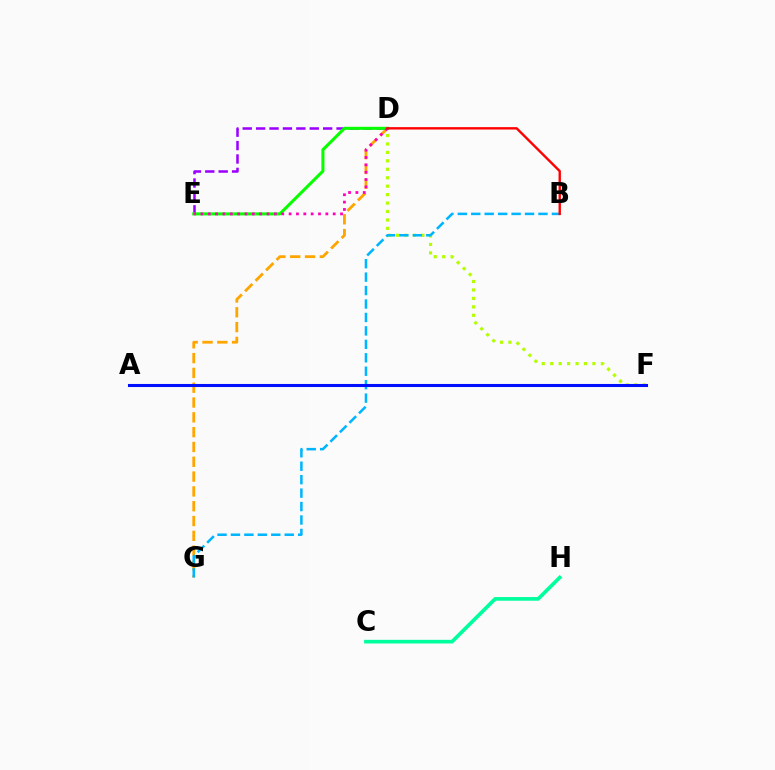{('D', 'E'): [{'color': '#9b00ff', 'line_style': 'dashed', 'thickness': 1.82}, {'color': '#08ff00', 'line_style': 'solid', 'thickness': 2.2}, {'color': '#ff00bd', 'line_style': 'dotted', 'thickness': 2.0}], ('D', 'G'): [{'color': '#ffa500', 'line_style': 'dashed', 'thickness': 2.01}], ('D', 'F'): [{'color': '#b3ff00', 'line_style': 'dotted', 'thickness': 2.29}], ('B', 'G'): [{'color': '#00b5ff', 'line_style': 'dashed', 'thickness': 1.83}], ('A', 'F'): [{'color': '#0010ff', 'line_style': 'solid', 'thickness': 2.21}], ('C', 'H'): [{'color': '#00ff9d', 'line_style': 'solid', 'thickness': 2.65}], ('B', 'D'): [{'color': '#ff0000', 'line_style': 'solid', 'thickness': 1.72}]}